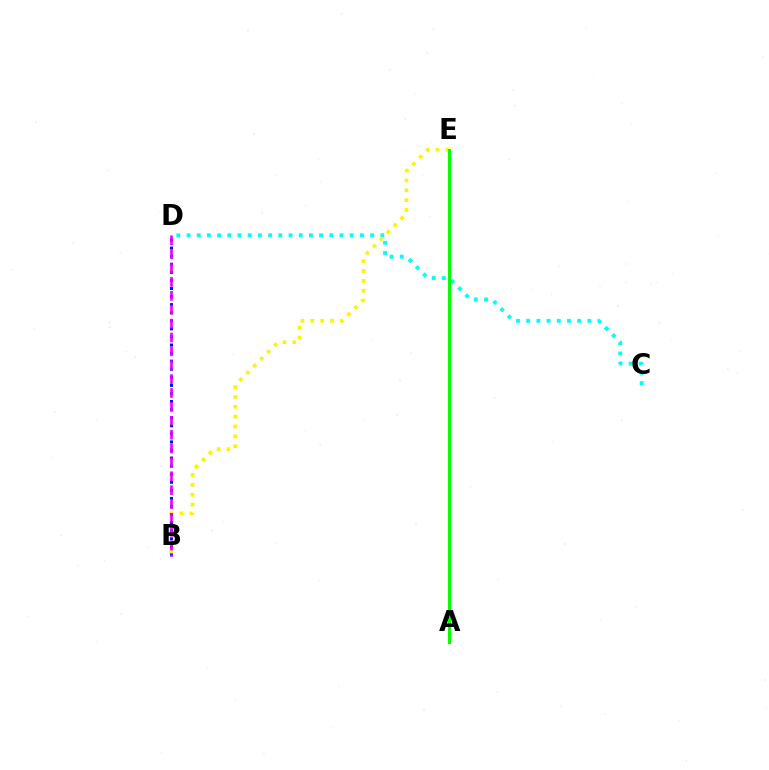{('C', 'D'): [{'color': '#00fff6', 'line_style': 'dotted', 'thickness': 2.77}], ('B', 'E'): [{'color': '#fcf500', 'line_style': 'dotted', 'thickness': 2.68}], ('A', 'E'): [{'color': '#ff0000', 'line_style': 'dotted', 'thickness': 1.82}, {'color': '#08ff00', 'line_style': 'solid', 'thickness': 2.17}], ('B', 'D'): [{'color': '#0010ff', 'line_style': 'dotted', 'thickness': 2.19}, {'color': '#ee00ff', 'line_style': 'dashed', 'thickness': 1.89}]}